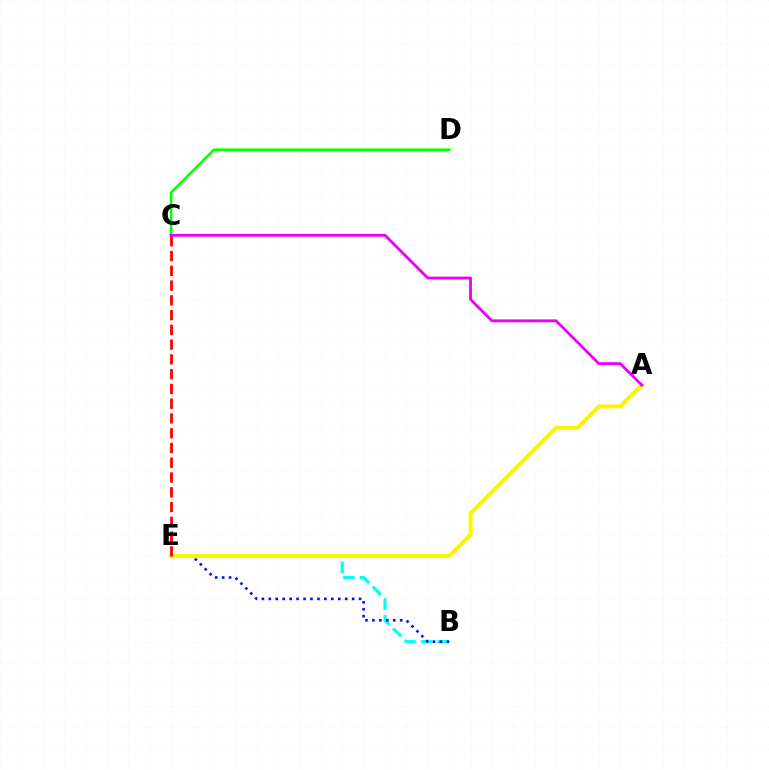{('C', 'D'): [{'color': '#08ff00', 'line_style': 'solid', 'thickness': 1.85}], ('B', 'E'): [{'color': '#00fff6', 'line_style': 'dashed', 'thickness': 2.27}, {'color': '#0010ff', 'line_style': 'dotted', 'thickness': 1.89}], ('A', 'E'): [{'color': '#fcf500', 'line_style': 'solid', 'thickness': 2.93}], ('C', 'E'): [{'color': '#ff0000', 'line_style': 'dashed', 'thickness': 2.01}], ('A', 'C'): [{'color': '#ee00ff', 'line_style': 'solid', 'thickness': 2.07}]}